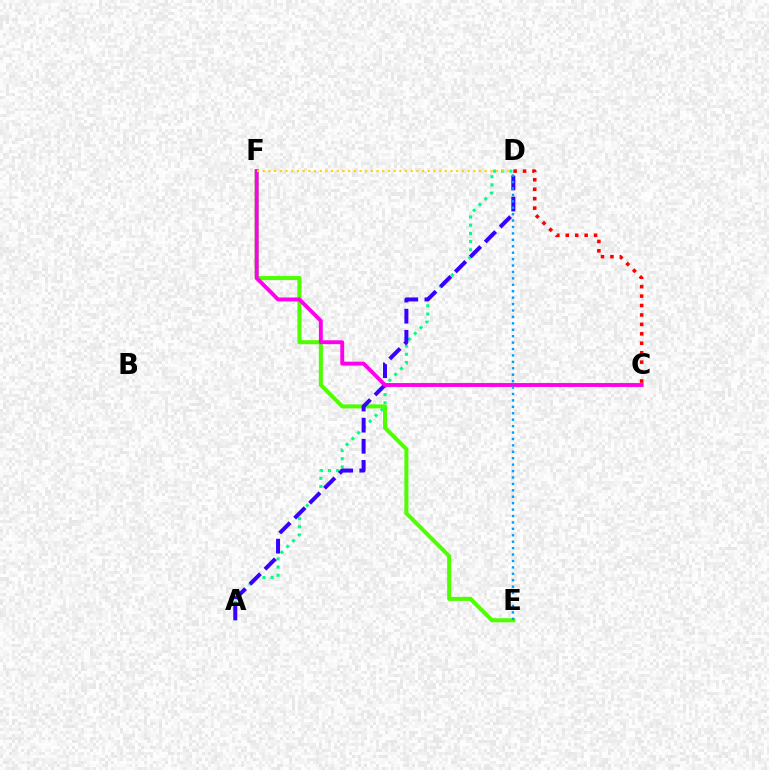{('A', 'D'): [{'color': '#00ff86', 'line_style': 'dotted', 'thickness': 2.23}, {'color': '#3700ff', 'line_style': 'dashed', 'thickness': 2.87}], ('E', 'F'): [{'color': '#4fff00', 'line_style': 'solid', 'thickness': 2.9}], ('C', 'F'): [{'color': '#ff00ed', 'line_style': 'solid', 'thickness': 2.8}], ('D', 'F'): [{'color': '#ffd500', 'line_style': 'dotted', 'thickness': 1.55}], ('C', 'D'): [{'color': '#ff0000', 'line_style': 'dotted', 'thickness': 2.56}], ('D', 'E'): [{'color': '#009eff', 'line_style': 'dotted', 'thickness': 1.75}]}